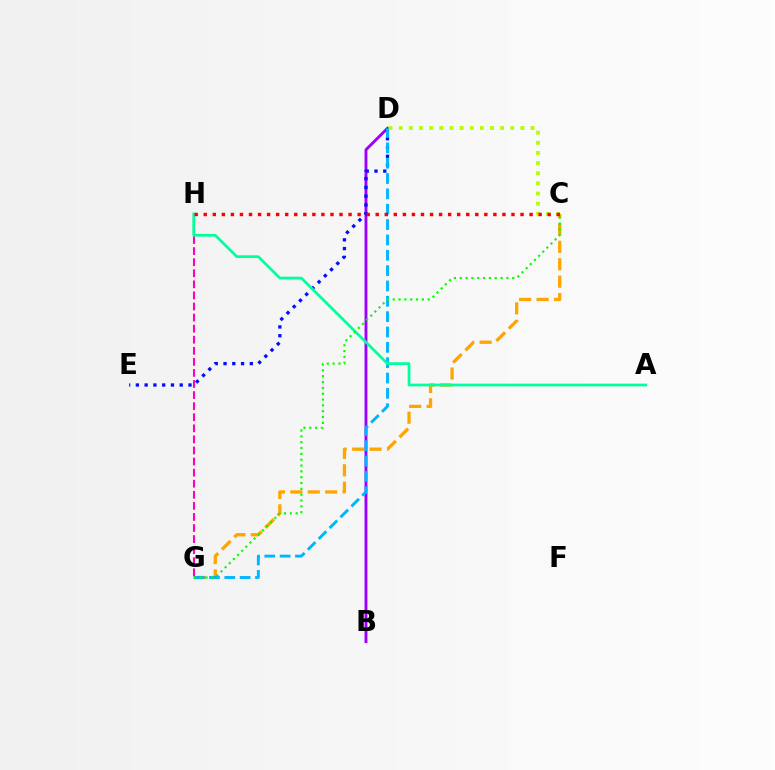{('B', 'D'): [{'color': '#9b00ff', 'line_style': 'solid', 'thickness': 2.08}], ('C', 'G'): [{'color': '#ffa500', 'line_style': 'dashed', 'thickness': 2.37}, {'color': '#08ff00', 'line_style': 'dotted', 'thickness': 1.58}], ('D', 'E'): [{'color': '#0010ff', 'line_style': 'dotted', 'thickness': 2.38}], ('D', 'G'): [{'color': '#00b5ff', 'line_style': 'dashed', 'thickness': 2.08}], ('G', 'H'): [{'color': '#ff00bd', 'line_style': 'dashed', 'thickness': 1.5}], ('A', 'H'): [{'color': '#00ff9d', 'line_style': 'solid', 'thickness': 1.97}], ('C', 'D'): [{'color': '#b3ff00', 'line_style': 'dotted', 'thickness': 2.76}], ('C', 'H'): [{'color': '#ff0000', 'line_style': 'dotted', 'thickness': 2.46}]}